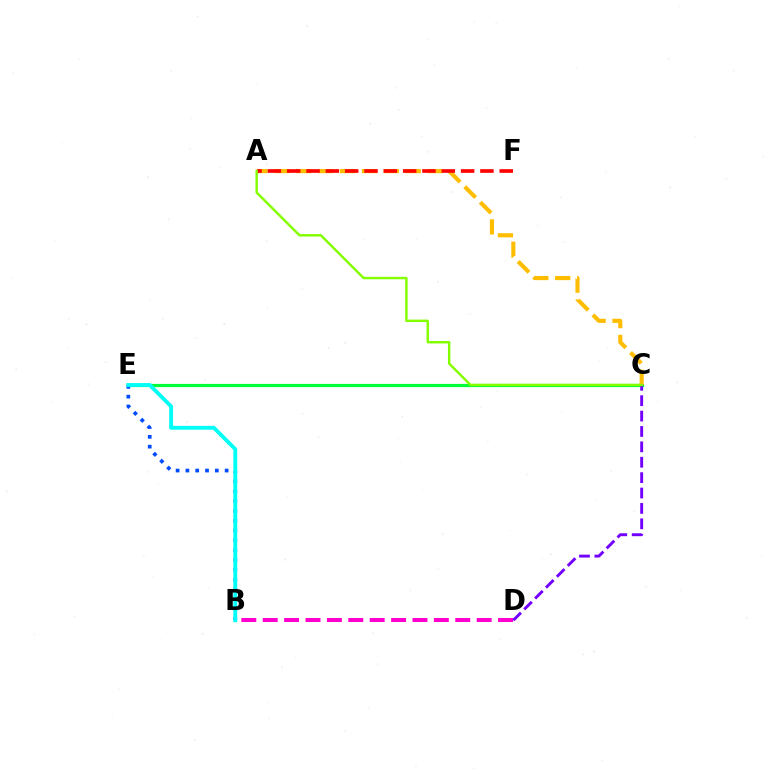{('C', 'E'): [{'color': '#00ff39', 'line_style': 'solid', 'thickness': 2.3}], ('B', 'D'): [{'color': '#ff00cf', 'line_style': 'dashed', 'thickness': 2.91}], ('A', 'C'): [{'color': '#ffbd00', 'line_style': 'dashed', 'thickness': 2.97}, {'color': '#84ff00', 'line_style': 'solid', 'thickness': 1.76}], ('A', 'F'): [{'color': '#ff0000', 'line_style': 'dashed', 'thickness': 2.62}], ('B', 'E'): [{'color': '#004bff', 'line_style': 'dotted', 'thickness': 2.67}, {'color': '#00fff6', 'line_style': 'solid', 'thickness': 2.78}], ('C', 'D'): [{'color': '#7200ff', 'line_style': 'dashed', 'thickness': 2.09}]}